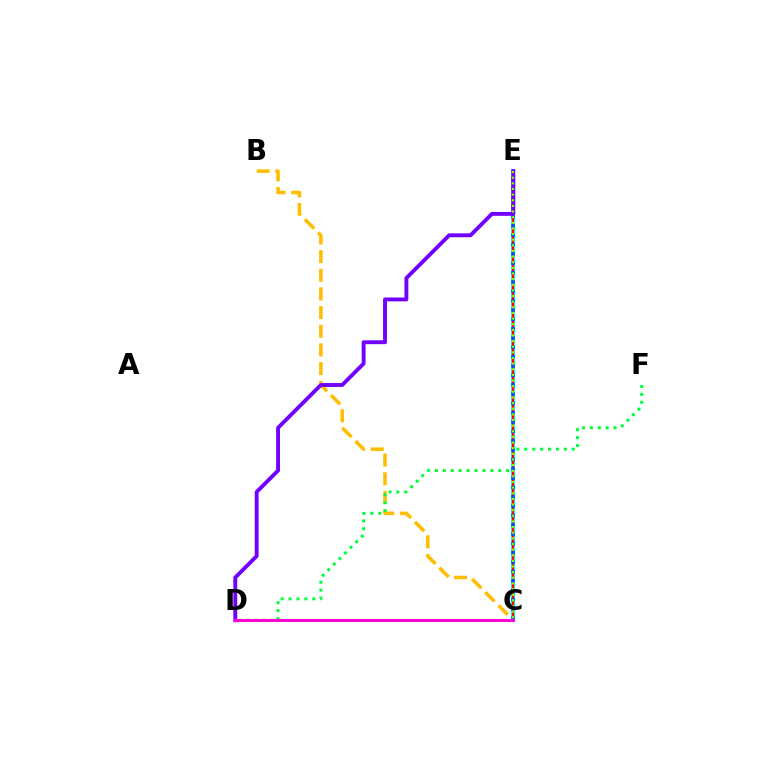{('B', 'C'): [{'color': '#ffbd00', 'line_style': 'dashed', 'thickness': 2.54}], ('C', 'E'): [{'color': '#00fff6', 'line_style': 'solid', 'thickness': 2.84}, {'color': '#ff0000', 'line_style': 'solid', 'thickness': 1.57}, {'color': '#004bff', 'line_style': 'dotted', 'thickness': 2.54}, {'color': '#84ff00', 'line_style': 'dotted', 'thickness': 1.53}], ('D', 'F'): [{'color': '#00ff39', 'line_style': 'dotted', 'thickness': 2.15}], ('D', 'E'): [{'color': '#7200ff', 'line_style': 'solid', 'thickness': 2.8}], ('C', 'D'): [{'color': '#ff00cf', 'line_style': 'solid', 'thickness': 2.13}]}